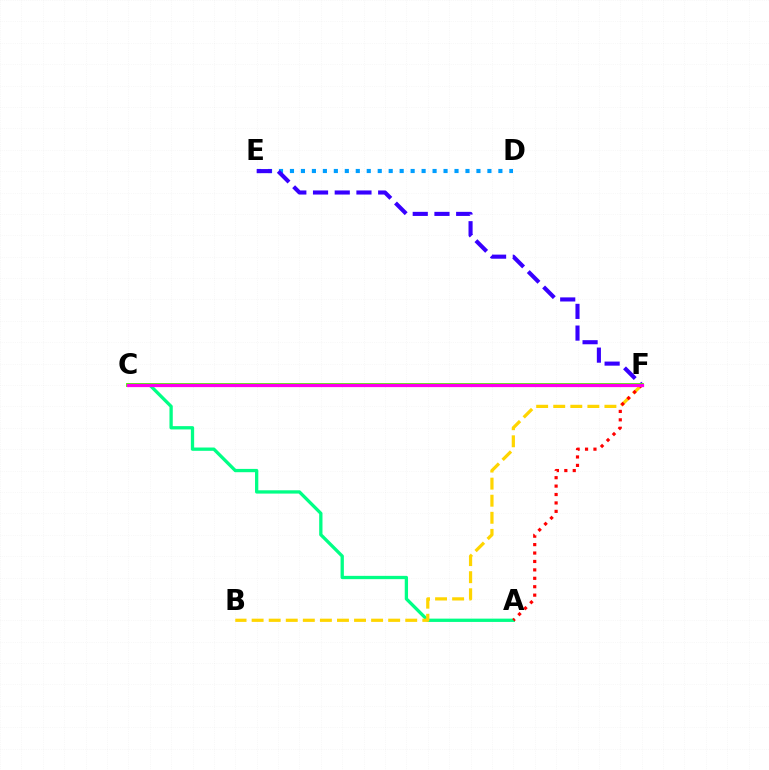{('D', 'E'): [{'color': '#009eff', 'line_style': 'dotted', 'thickness': 2.98}], ('A', 'C'): [{'color': '#00ff86', 'line_style': 'solid', 'thickness': 2.38}], ('B', 'F'): [{'color': '#ffd500', 'line_style': 'dashed', 'thickness': 2.32}], ('E', 'F'): [{'color': '#3700ff', 'line_style': 'dashed', 'thickness': 2.95}], ('A', 'F'): [{'color': '#ff0000', 'line_style': 'dotted', 'thickness': 2.29}], ('C', 'F'): [{'color': '#4fff00', 'line_style': 'solid', 'thickness': 2.78}, {'color': '#ff00ed', 'line_style': 'solid', 'thickness': 2.34}]}